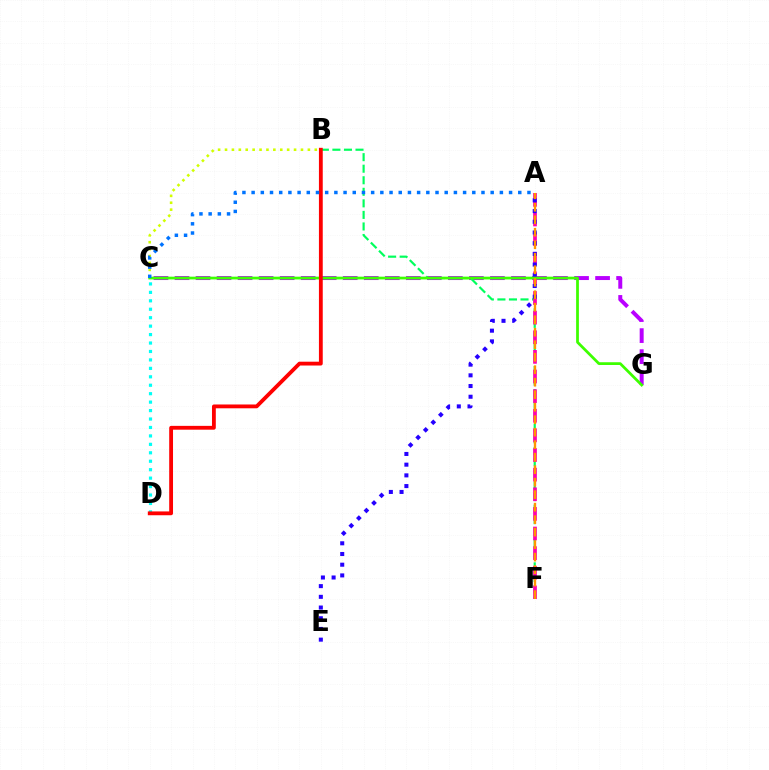{('C', 'G'): [{'color': '#b900ff', 'line_style': 'dashed', 'thickness': 2.86}, {'color': '#3dff00', 'line_style': 'solid', 'thickness': 1.98}], ('B', 'C'): [{'color': '#d1ff00', 'line_style': 'dotted', 'thickness': 1.88}], ('B', 'F'): [{'color': '#00ff5c', 'line_style': 'dashed', 'thickness': 1.57}], ('A', 'F'): [{'color': '#ff00ac', 'line_style': 'dashed', 'thickness': 2.67}, {'color': '#ff9400', 'line_style': 'dashed', 'thickness': 1.7}], ('A', 'E'): [{'color': '#2500ff', 'line_style': 'dotted', 'thickness': 2.91}], ('C', 'D'): [{'color': '#00fff6', 'line_style': 'dotted', 'thickness': 2.29}], ('B', 'D'): [{'color': '#ff0000', 'line_style': 'solid', 'thickness': 2.75}], ('A', 'C'): [{'color': '#0074ff', 'line_style': 'dotted', 'thickness': 2.5}]}